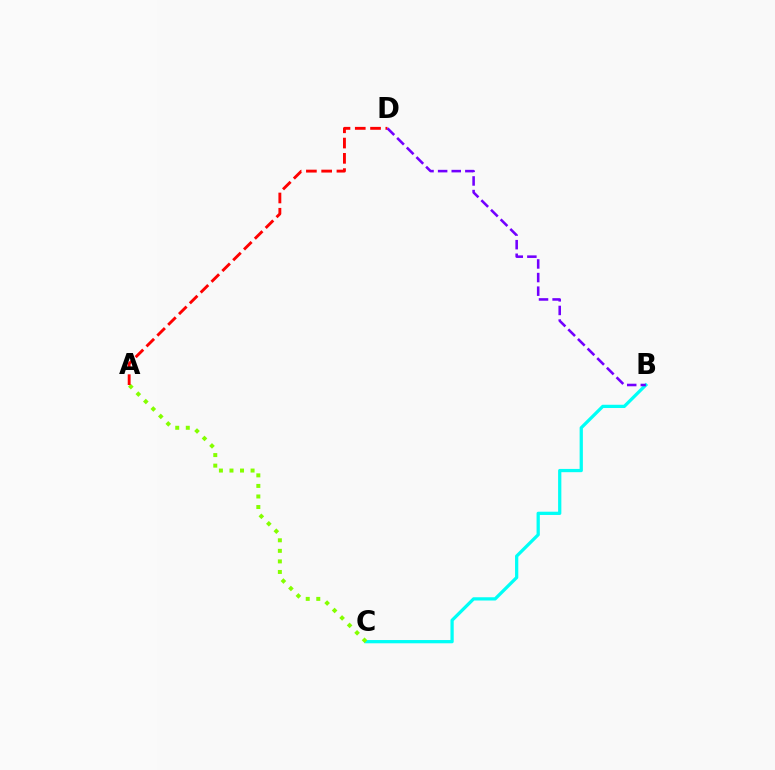{('B', 'C'): [{'color': '#00fff6', 'line_style': 'solid', 'thickness': 2.34}], ('A', 'C'): [{'color': '#84ff00', 'line_style': 'dotted', 'thickness': 2.87}], ('A', 'D'): [{'color': '#ff0000', 'line_style': 'dashed', 'thickness': 2.08}], ('B', 'D'): [{'color': '#7200ff', 'line_style': 'dashed', 'thickness': 1.85}]}